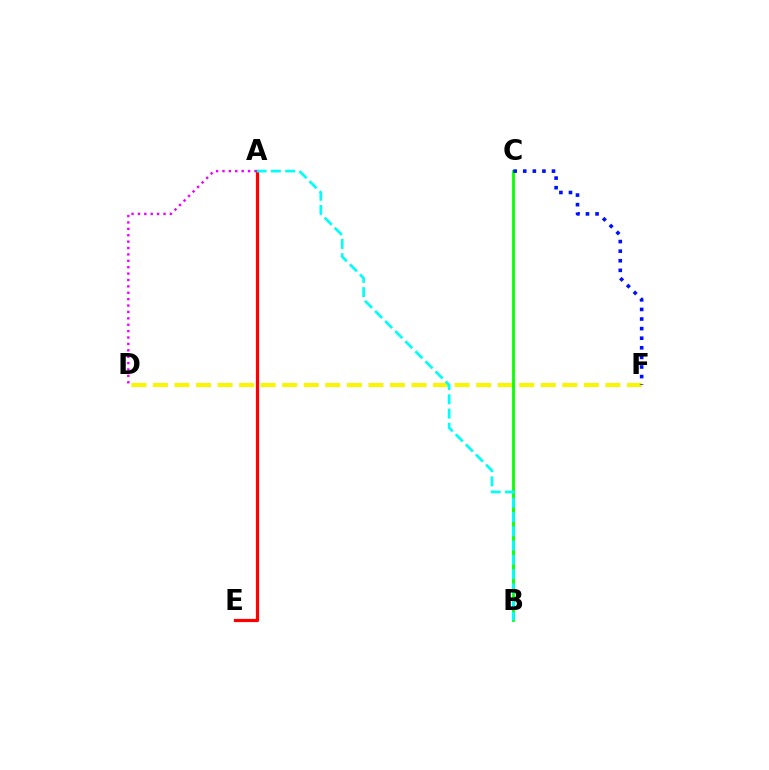{('A', 'E'): [{'color': '#ff0000', 'line_style': 'solid', 'thickness': 2.3}], ('D', 'F'): [{'color': '#fcf500', 'line_style': 'dashed', 'thickness': 2.93}], ('B', 'C'): [{'color': '#08ff00', 'line_style': 'solid', 'thickness': 2.03}], ('C', 'F'): [{'color': '#0010ff', 'line_style': 'dotted', 'thickness': 2.61}], ('A', 'B'): [{'color': '#00fff6', 'line_style': 'dashed', 'thickness': 1.94}], ('A', 'D'): [{'color': '#ee00ff', 'line_style': 'dotted', 'thickness': 1.74}]}